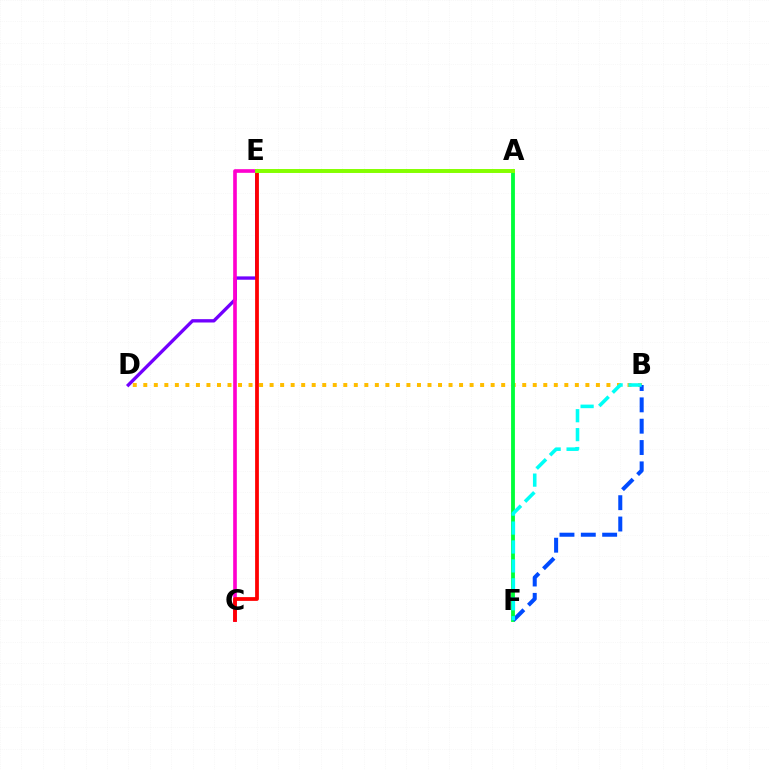{('D', 'E'): [{'color': '#7200ff', 'line_style': 'solid', 'thickness': 2.4}], ('C', 'E'): [{'color': '#ff00cf', 'line_style': 'solid', 'thickness': 2.63}, {'color': '#ff0000', 'line_style': 'solid', 'thickness': 2.71}], ('B', 'D'): [{'color': '#ffbd00', 'line_style': 'dotted', 'thickness': 2.86}], ('A', 'F'): [{'color': '#00ff39', 'line_style': 'solid', 'thickness': 2.76}], ('B', 'F'): [{'color': '#004bff', 'line_style': 'dashed', 'thickness': 2.9}, {'color': '#00fff6', 'line_style': 'dashed', 'thickness': 2.57}], ('A', 'E'): [{'color': '#84ff00', 'line_style': 'solid', 'thickness': 2.84}]}